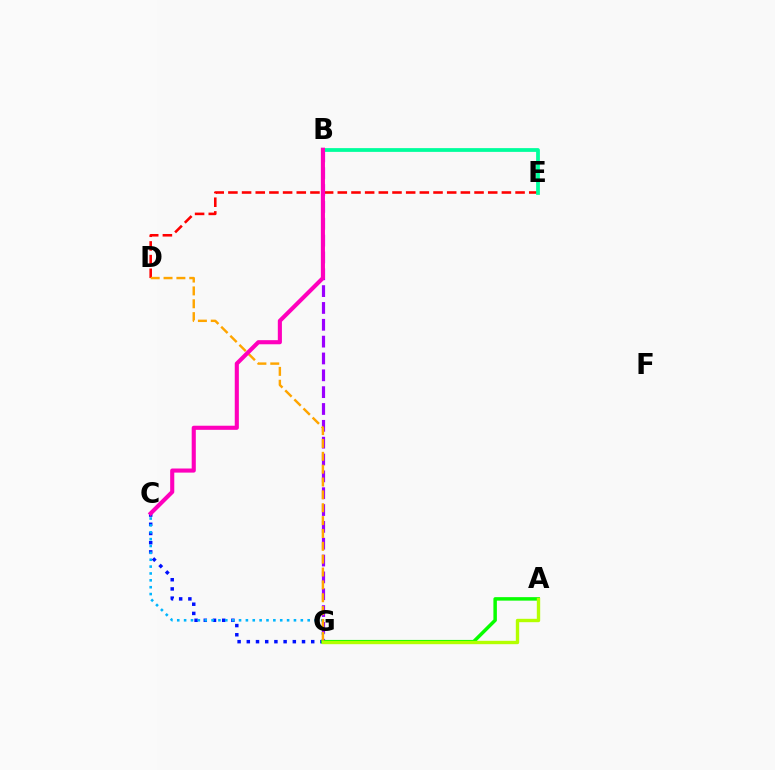{('D', 'E'): [{'color': '#ff0000', 'line_style': 'dashed', 'thickness': 1.86}], ('B', 'G'): [{'color': '#9b00ff', 'line_style': 'dashed', 'thickness': 2.29}], ('C', 'G'): [{'color': '#0010ff', 'line_style': 'dotted', 'thickness': 2.5}, {'color': '#00b5ff', 'line_style': 'dotted', 'thickness': 1.87}], ('A', 'G'): [{'color': '#08ff00', 'line_style': 'solid', 'thickness': 2.51}, {'color': '#b3ff00', 'line_style': 'solid', 'thickness': 2.43}], ('B', 'E'): [{'color': '#00ff9d', 'line_style': 'solid', 'thickness': 2.71}], ('D', 'G'): [{'color': '#ffa500', 'line_style': 'dashed', 'thickness': 1.75}], ('B', 'C'): [{'color': '#ff00bd', 'line_style': 'solid', 'thickness': 2.96}]}